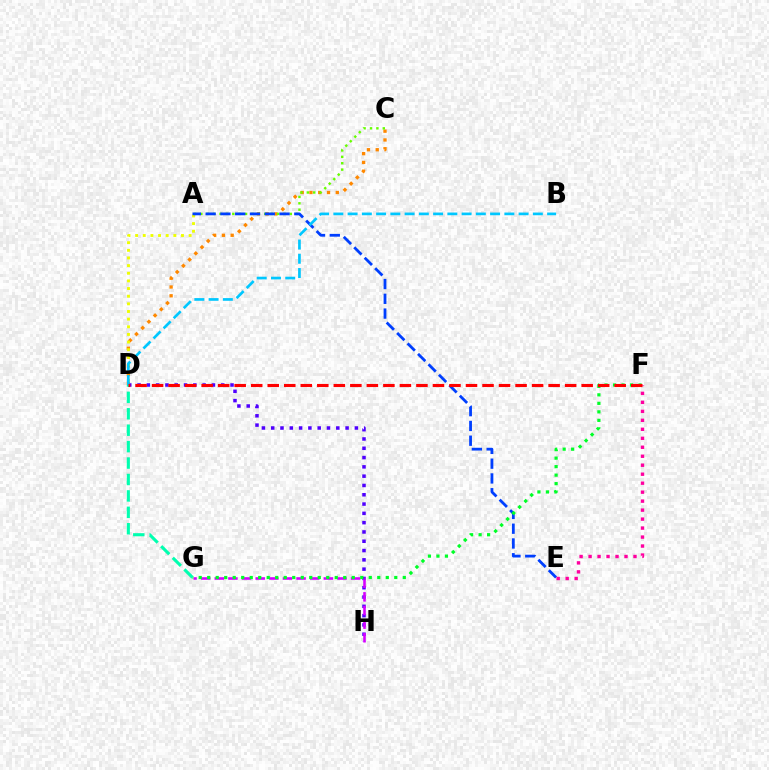{('C', 'D'): [{'color': '#ff8800', 'line_style': 'dotted', 'thickness': 2.38}], ('A', 'D'): [{'color': '#eeff00', 'line_style': 'dotted', 'thickness': 2.08}], ('A', 'C'): [{'color': '#66ff00', 'line_style': 'dotted', 'thickness': 1.74}], ('D', 'H'): [{'color': '#4f00ff', 'line_style': 'dotted', 'thickness': 2.53}], ('A', 'E'): [{'color': '#003fff', 'line_style': 'dashed', 'thickness': 2.01}], ('B', 'D'): [{'color': '#00c7ff', 'line_style': 'dashed', 'thickness': 1.94}], ('G', 'H'): [{'color': '#d600ff', 'line_style': 'dashed', 'thickness': 1.85}], ('E', 'F'): [{'color': '#ff00a0', 'line_style': 'dotted', 'thickness': 2.44}], ('F', 'G'): [{'color': '#00ff27', 'line_style': 'dotted', 'thickness': 2.31}], ('D', 'G'): [{'color': '#00ffaf', 'line_style': 'dashed', 'thickness': 2.23}], ('D', 'F'): [{'color': '#ff0000', 'line_style': 'dashed', 'thickness': 2.24}]}